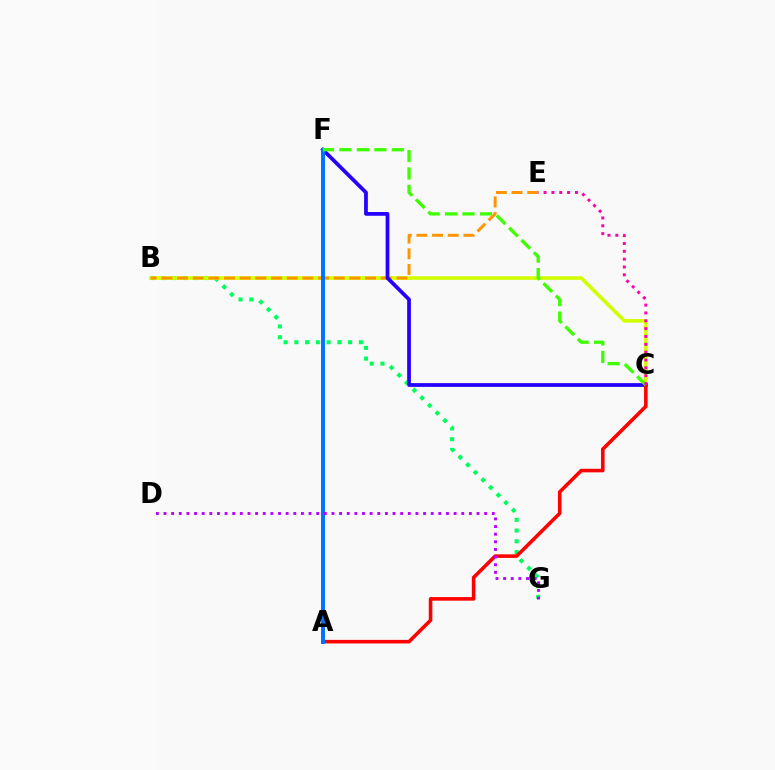{('B', 'G'): [{'color': '#00ff5c', 'line_style': 'dotted', 'thickness': 2.92}], ('B', 'C'): [{'color': '#d1ff00', 'line_style': 'solid', 'thickness': 2.58}], ('B', 'E'): [{'color': '#ff9400', 'line_style': 'dashed', 'thickness': 2.13}], ('C', 'F'): [{'color': '#2500ff', 'line_style': 'solid', 'thickness': 2.7}, {'color': '#3dff00', 'line_style': 'dashed', 'thickness': 2.37}], ('A', 'F'): [{'color': '#00fff6', 'line_style': 'dotted', 'thickness': 1.56}, {'color': '#0074ff', 'line_style': 'solid', 'thickness': 2.84}], ('A', 'C'): [{'color': '#ff0000', 'line_style': 'solid', 'thickness': 2.57}], ('D', 'G'): [{'color': '#b900ff', 'line_style': 'dotted', 'thickness': 2.07}], ('C', 'E'): [{'color': '#ff00ac', 'line_style': 'dotted', 'thickness': 2.13}]}